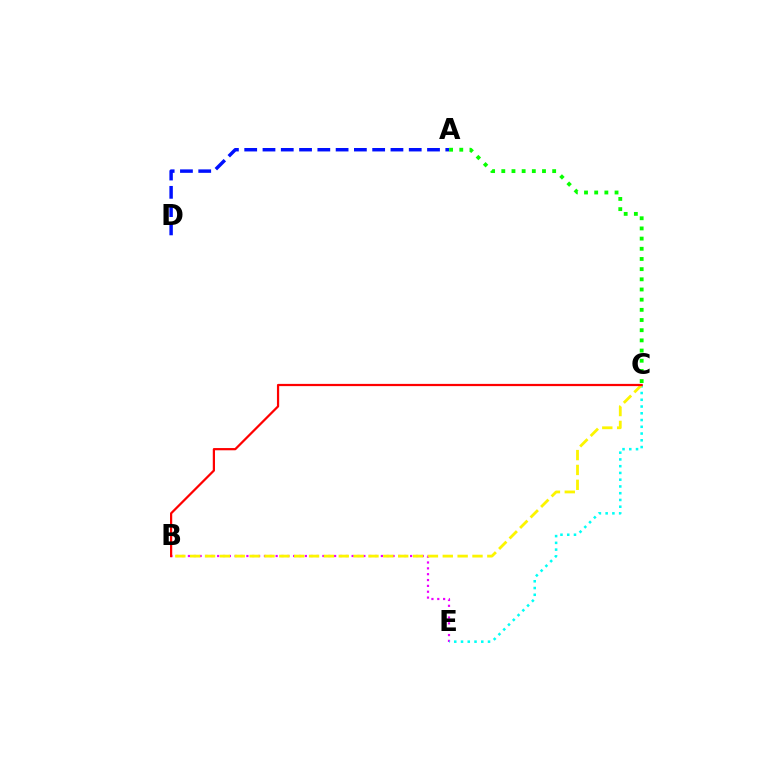{('B', 'E'): [{'color': '#ee00ff', 'line_style': 'dotted', 'thickness': 1.59}], ('C', 'E'): [{'color': '#00fff6', 'line_style': 'dotted', 'thickness': 1.83}], ('A', 'D'): [{'color': '#0010ff', 'line_style': 'dashed', 'thickness': 2.48}], ('B', 'C'): [{'color': '#fcf500', 'line_style': 'dashed', 'thickness': 2.02}, {'color': '#ff0000', 'line_style': 'solid', 'thickness': 1.6}], ('A', 'C'): [{'color': '#08ff00', 'line_style': 'dotted', 'thickness': 2.76}]}